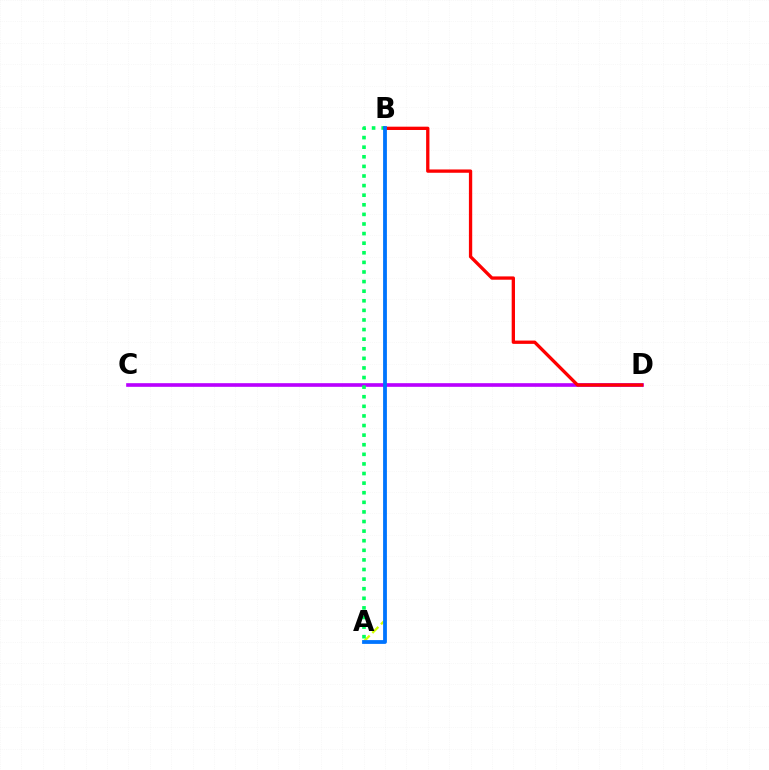{('A', 'B'): [{'color': '#d1ff00', 'line_style': 'dashed', 'thickness': 1.67}, {'color': '#00ff5c', 'line_style': 'dotted', 'thickness': 2.61}, {'color': '#0074ff', 'line_style': 'solid', 'thickness': 2.74}], ('C', 'D'): [{'color': '#b900ff', 'line_style': 'solid', 'thickness': 2.62}], ('B', 'D'): [{'color': '#ff0000', 'line_style': 'solid', 'thickness': 2.38}]}